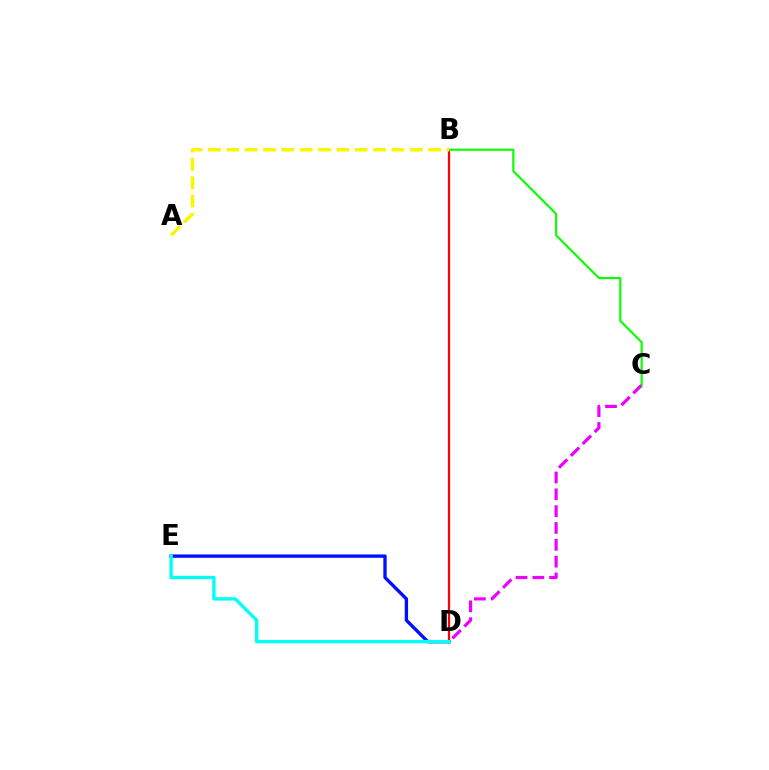{('B', 'D'): [{'color': '#ff0000', 'line_style': 'solid', 'thickness': 1.61}], ('D', 'E'): [{'color': '#0010ff', 'line_style': 'solid', 'thickness': 2.41}, {'color': '#00fff6', 'line_style': 'solid', 'thickness': 2.43}], ('C', 'D'): [{'color': '#ee00ff', 'line_style': 'dashed', 'thickness': 2.29}], ('B', 'C'): [{'color': '#08ff00', 'line_style': 'solid', 'thickness': 1.55}], ('A', 'B'): [{'color': '#fcf500', 'line_style': 'dashed', 'thickness': 2.49}]}